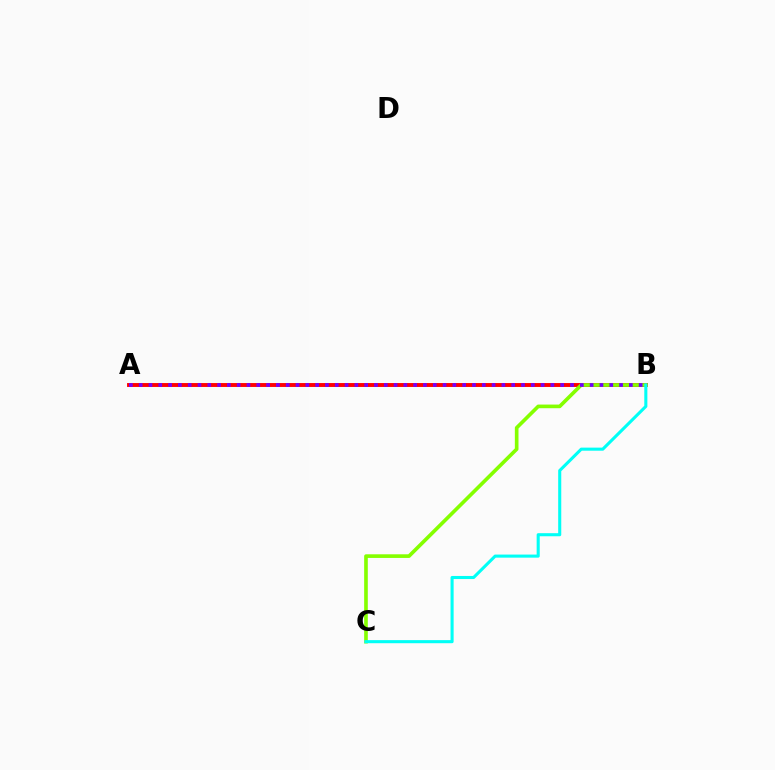{('A', 'B'): [{'color': '#ff0000', 'line_style': 'solid', 'thickness': 2.81}, {'color': '#7200ff', 'line_style': 'dotted', 'thickness': 2.66}], ('B', 'C'): [{'color': '#84ff00', 'line_style': 'solid', 'thickness': 2.62}, {'color': '#00fff6', 'line_style': 'solid', 'thickness': 2.22}]}